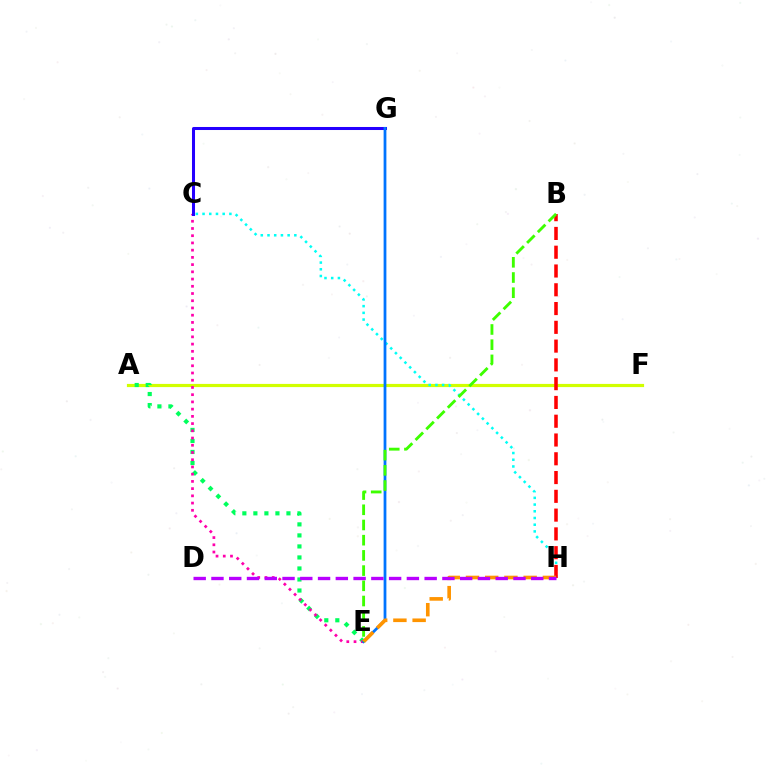{('A', 'F'): [{'color': '#d1ff00', 'line_style': 'solid', 'thickness': 2.29}], ('C', 'H'): [{'color': '#00fff6', 'line_style': 'dotted', 'thickness': 1.82}], ('A', 'E'): [{'color': '#00ff5c', 'line_style': 'dotted', 'thickness': 2.99}], ('C', 'E'): [{'color': '#ff00ac', 'line_style': 'dotted', 'thickness': 1.96}], ('C', 'G'): [{'color': '#2500ff', 'line_style': 'solid', 'thickness': 2.18}], ('B', 'H'): [{'color': '#ff0000', 'line_style': 'dashed', 'thickness': 2.55}], ('E', 'G'): [{'color': '#0074ff', 'line_style': 'solid', 'thickness': 1.99}], ('E', 'H'): [{'color': '#ff9400', 'line_style': 'dashed', 'thickness': 2.61}], ('B', 'E'): [{'color': '#3dff00', 'line_style': 'dashed', 'thickness': 2.07}], ('D', 'H'): [{'color': '#b900ff', 'line_style': 'dashed', 'thickness': 2.41}]}